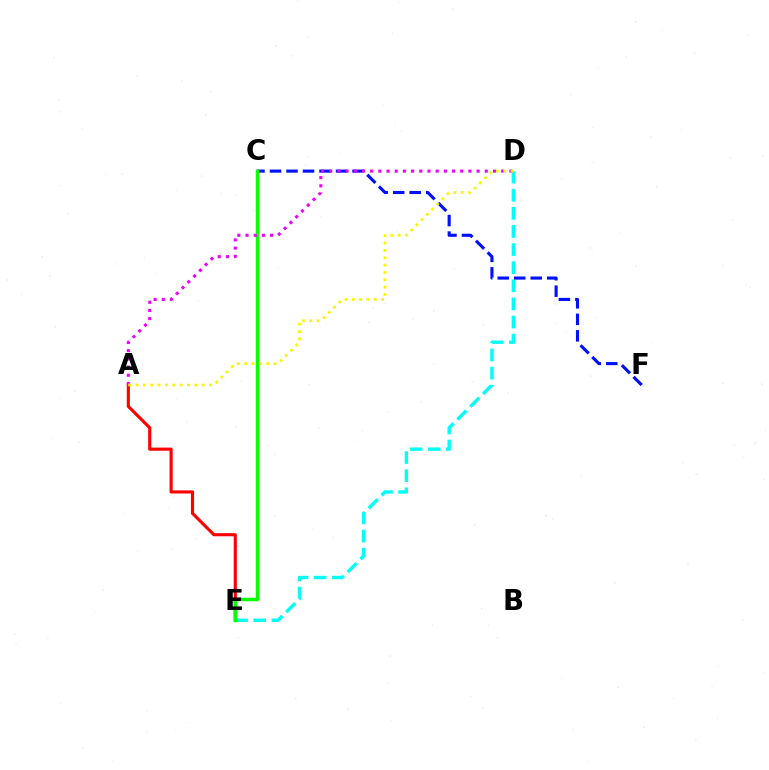{('D', 'E'): [{'color': '#00fff6', 'line_style': 'dashed', 'thickness': 2.46}], ('A', 'E'): [{'color': '#ff0000', 'line_style': 'solid', 'thickness': 2.25}], ('C', 'F'): [{'color': '#0010ff', 'line_style': 'dashed', 'thickness': 2.24}], ('C', 'E'): [{'color': '#08ff00', 'line_style': 'solid', 'thickness': 2.49}], ('A', 'D'): [{'color': '#ee00ff', 'line_style': 'dotted', 'thickness': 2.22}, {'color': '#fcf500', 'line_style': 'dotted', 'thickness': 1.99}]}